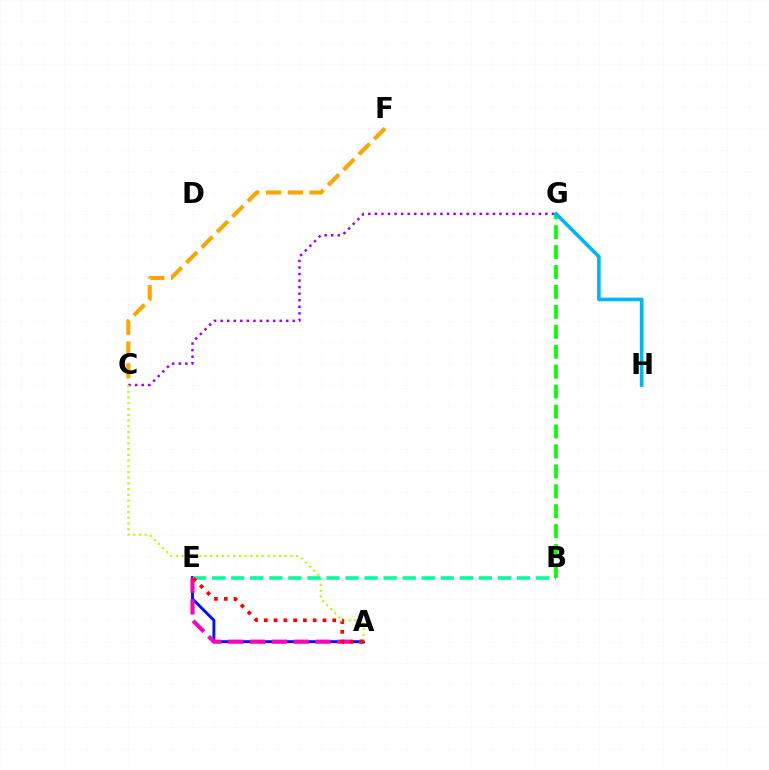{('C', 'G'): [{'color': '#9b00ff', 'line_style': 'dotted', 'thickness': 1.78}], ('A', 'E'): [{'color': '#0010ff', 'line_style': 'solid', 'thickness': 2.1}, {'color': '#ff00bd', 'line_style': 'dashed', 'thickness': 2.96}, {'color': '#ff0000', 'line_style': 'dotted', 'thickness': 2.66}], ('A', 'C'): [{'color': '#b3ff00', 'line_style': 'dotted', 'thickness': 1.56}], ('B', 'E'): [{'color': '#00ff9d', 'line_style': 'dashed', 'thickness': 2.59}], ('B', 'G'): [{'color': '#08ff00', 'line_style': 'dashed', 'thickness': 2.71}], ('C', 'F'): [{'color': '#ffa500', 'line_style': 'dashed', 'thickness': 2.95}], ('G', 'H'): [{'color': '#00b5ff', 'line_style': 'solid', 'thickness': 2.6}]}